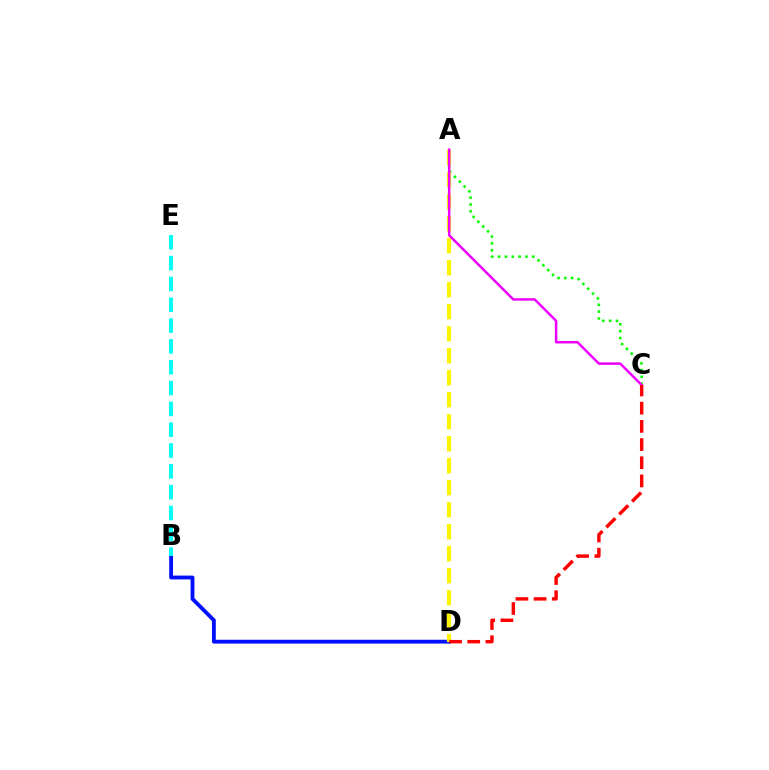{('B', 'D'): [{'color': '#0010ff', 'line_style': 'solid', 'thickness': 2.76}], ('A', 'C'): [{'color': '#08ff00', 'line_style': 'dotted', 'thickness': 1.85}, {'color': '#ee00ff', 'line_style': 'solid', 'thickness': 1.79}], ('A', 'D'): [{'color': '#fcf500', 'line_style': 'dashed', 'thickness': 2.99}], ('B', 'E'): [{'color': '#00fff6', 'line_style': 'dashed', 'thickness': 2.83}], ('C', 'D'): [{'color': '#ff0000', 'line_style': 'dashed', 'thickness': 2.47}]}